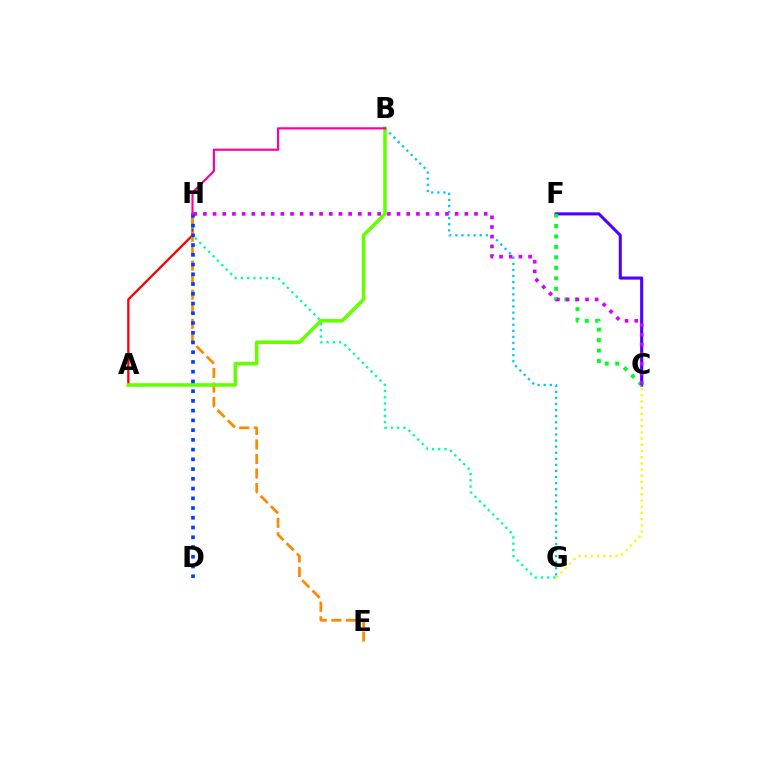{('C', 'F'): [{'color': '#4f00ff', 'line_style': 'solid', 'thickness': 2.21}, {'color': '#00ff27', 'line_style': 'dotted', 'thickness': 2.84}], ('A', 'H'): [{'color': '#ff0000', 'line_style': 'solid', 'thickness': 1.66}], ('B', 'G'): [{'color': '#00c7ff', 'line_style': 'dotted', 'thickness': 1.65}], ('G', 'H'): [{'color': '#00ffaf', 'line_style': 'dotted', 'thickness': 1.7}], ('E', 'H'): [{'color': '#ff8800', 'line_style': 'dashed', 'thickness': 1.97}], ('C', 'H'): [{'color': '#d600ff', 'line_style': 'dotted', 'thickness': 2.63}], ('A', 'B'): [{'color': '#66ff00', 'line_style': 'solid', 'thickness': 2.57}], ('C', 'G'): [{'color': '#eeff00', 'line_style': 'dotted', 'thickness': 1.68}], ('D', 'H'): [{'color': '#003fff', 'line_style': 'dotted', 'thickness': 2.65}], ('B', 'H'): [{'color': '#ff00a0', 'line_style': 'solid', 'thickness': 1.57}]}